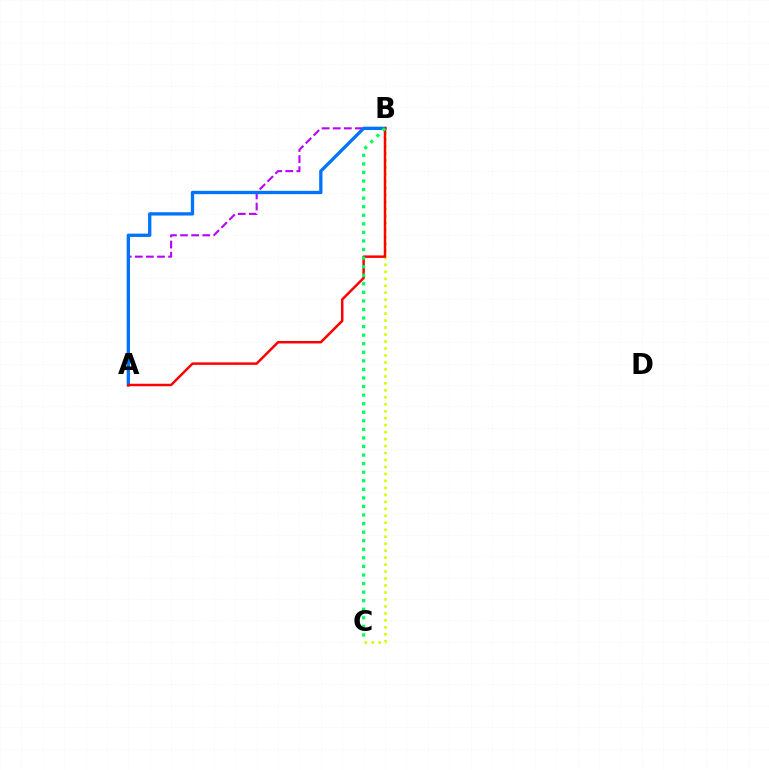{('A', 'B'): [{'color': '#b900ff', 'line_style': 'dashed', 'thickness': 1.51}, {'color': '#0074ff', 'line_style': 'solid', 'thickness': 2.39}, {'color': '#ff0000', 'line_style': 'solid', 'thickness': 1.79}], ('B', 'C'): [{'color': '#d1ff00', 'line_style': 'dotted', 'thickness': 1.89}, {'color': '#00ff5c', 'line_style': 'dotted', 'thickness': 2.33}]}